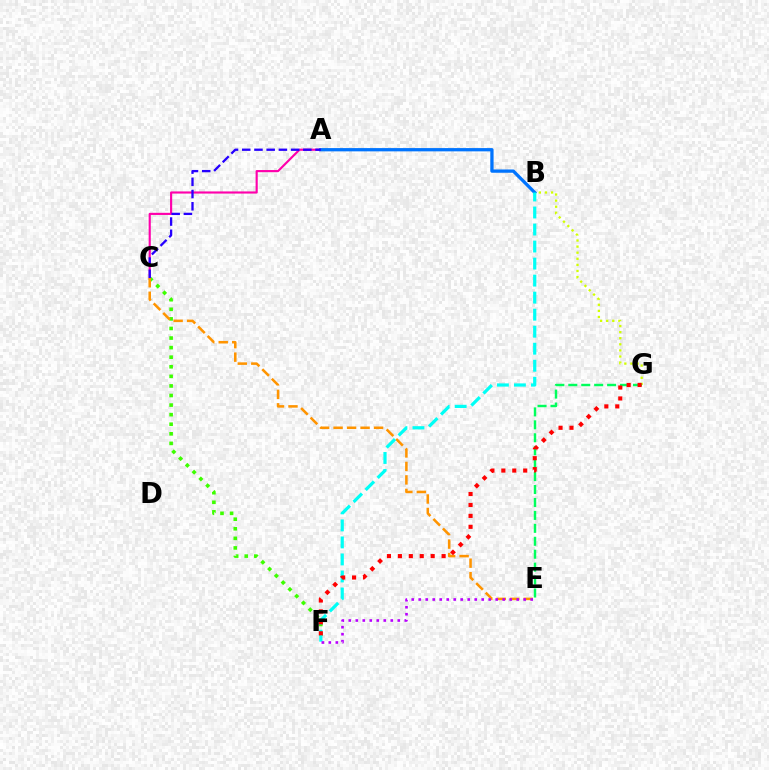{('A', 'C'): [{'color': '#ff00ac', 'line_style': 'solid', 'thickness': 1.54}, {'color': '#2500ff', 'line_style': 'dashed', 'thickness': 1.66}], ('B', 'G'): [{'color': '#d1ff00', 'line_style': 'dotted', 'thickness': 1.66}], ('A', 'B'): [{'color': '#0074ff', 'line_style': 'solid', 'thickness': 2.35}], ('C', 'F'): [{'color': '#3dff00', 'line_style': 'dotted', 'thickness': 2.6}], ('C', 'E'): [{'color': '#ff9400', 'line_style': 'dashed', 'thickness': 1.83}], ('B', 'F'): [{'color': '#00fff6', 'line_style': 'dashed', 'thickness': 2.31}], ('E', 'G'): [{'color': '#00ff5c', 'line_style': 'dashed', 'thickness': 1.76}], ('E', 'F'): [{'color': '#b900ff', 'line_style': 'dotted', 'thickness': 1.9}], ('F', 'G'): [{'color': '#ff0000', 'line_style': 'dotted', 'thickness': 2.97}]}